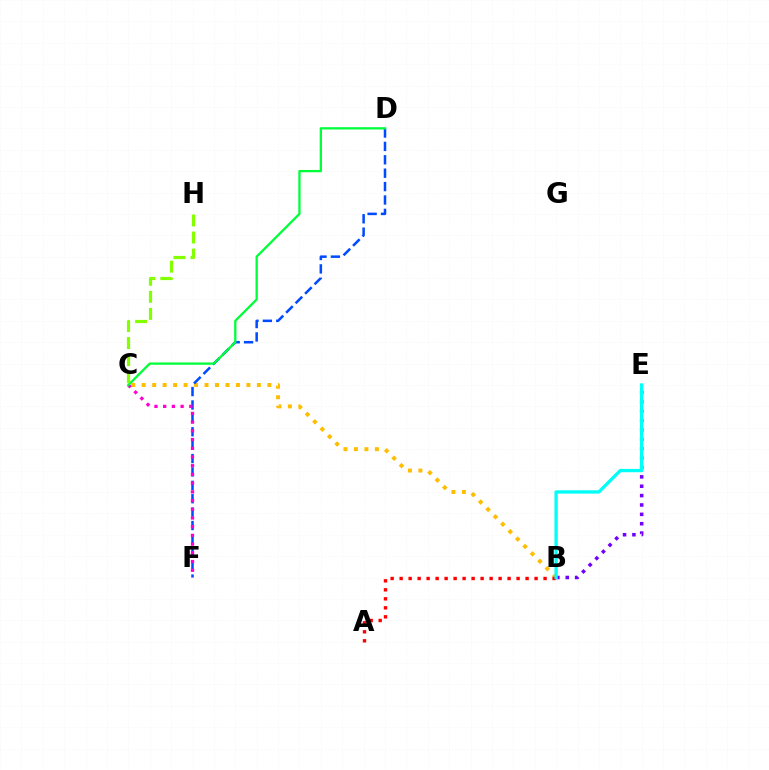{('B', 'C'): [{'color': '#ffbd00', 'line_style': 'dotted', 'thickness': 2.85}], ('B', 'E'): [{'color': '#7200ff', 'line_style': 'dotted', 'thickness': 2.55}, {'color': '#00fff6', 'line_style': 'solid', 'thickness': 2.39}], ('D', 'F'): [{'color': '#004bff', 'line_style': 'dashed', 'thickness': 1.82}], ('C', 'F'): [{'color': '#ff00cf', 'line_style': 'dotted', 'thickness': 2.37}], ('A', 'B'): [{'color': '#ff0000', 'line_style': 'dotted', 'thickness': 2.44}], ('C', 'D'): [{'color': '#00ff39', 'line_style': 'solid', 'thickness': 1.65}], ('C', 'H'): [{'color': '#84ff00', 'line_style': 'dashed', 'thickness': 2.32}]}